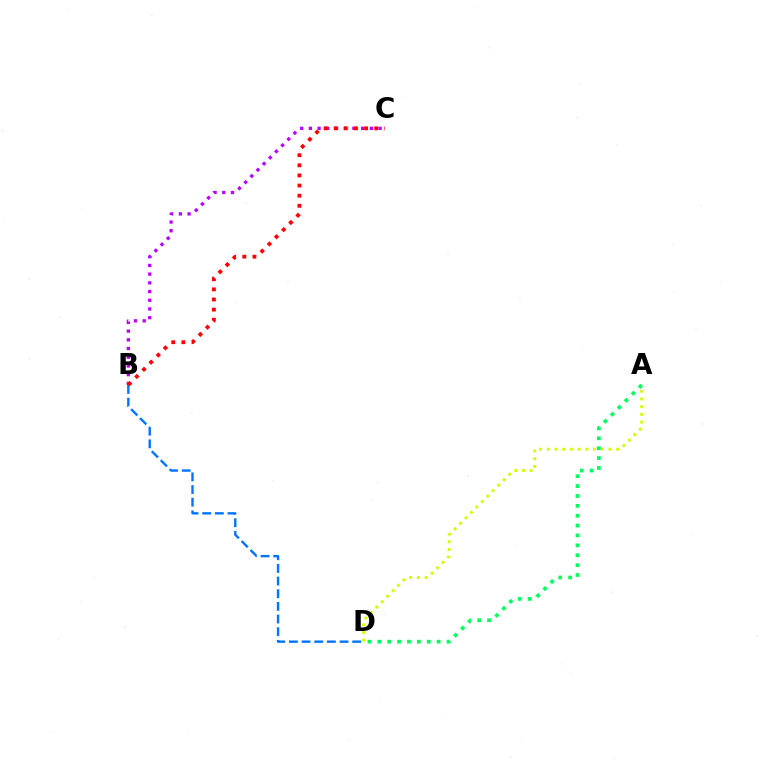{('A', 'D'): [{'color': '#d1ff00', 'line_style': 'dotted', 'thickness': 2.09}, {'color': '#00ff5c', 'line_style': 'dotted', 'thickness': 2.68}], ('B', 'C'): [{'color': '#b900ff', 'line_style': 'dotted', 'thickness': 2.37}, {'color': '#ff0000', 'line_style': 'dotted', 'thickness': 2.75}], ('B', 'D'): [{'color': '#0074ff', 'line_style': 'dashed', 'thickness': 1.72}]}